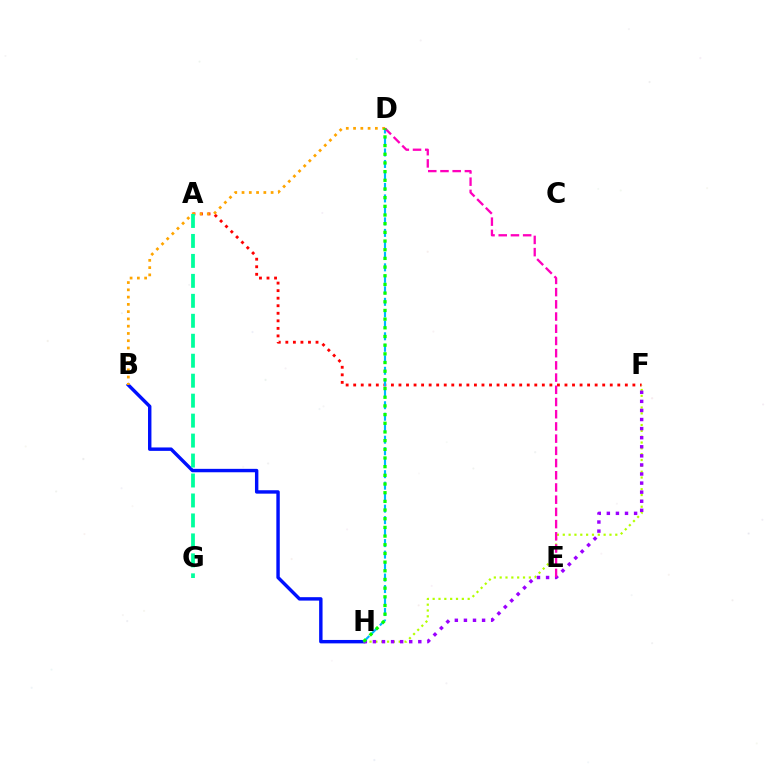{('A', 'F'): [{'color': '#ff0000', 'line_style': 'dotted', 'thickness': 2.05}], ('B', 'H'): [{'color': '#0010ff', 'line_style': 'solid', 'thickness': 2.46}], ('F', 'H'): [{'color': '#b3ff00', 'line_style': 'dotted', 'thickness': 1.59}, {'color': '#9b00ff', 'line_style': 'dotted', 'thickness': 2.47}], ('D', 'H'): [{'color': '#00b5ff', 'line_style': 'dashed', 'thickness': 1.56}, {'color': '#08ff00', 'line_style': 'dotted', 'thickness': 2.36}], ('B', 'D'): [{'color': '#ffa500', 'line_style': 'dotted', 'thickness': 1.97}], ('D', 'E'): [{'color': '#ff00bd', 'line_style': 'dashed', 'thickness': 1.66}], ('A', 'G'): [{'color': '#00ff9d', 'line_style': 'dashed', 'thickness': 2.71}]}